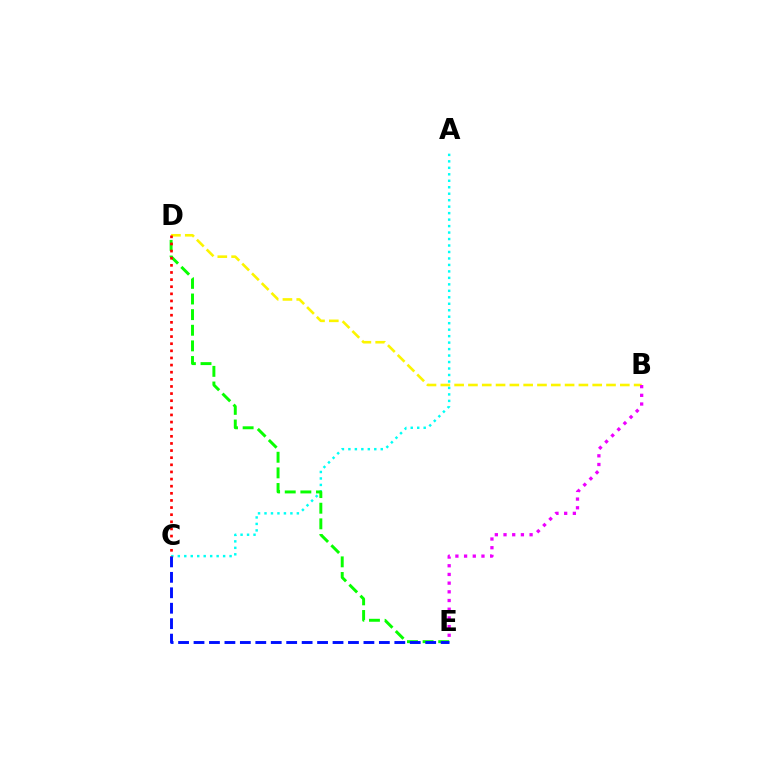{('B', 'D'): [{'color': '#fcf500', 'line_style': 'dashed', 'thickness': 1.88}], ('A', 'C'): [{'color': '#00fff6', 'line_style': 'dotted', 'thickness': 1.76}], ('D', 'E'): [{'color': '#08ff00', 'line_style': 'dashed', 'thickness': 2.12}], ('C', 'E'): [{'color': '#0010ff', 'line_style': 'dashed', 'thickness': 2.1}], ('C', 'D'): [{'color': '#ff0000', 'line_style': 'dotted', 'thickness': 1.94}], ('B', 'E'): [{'color': '#ee00ff', 'line_style': 'dotted', 'thickness': 2.36}]}